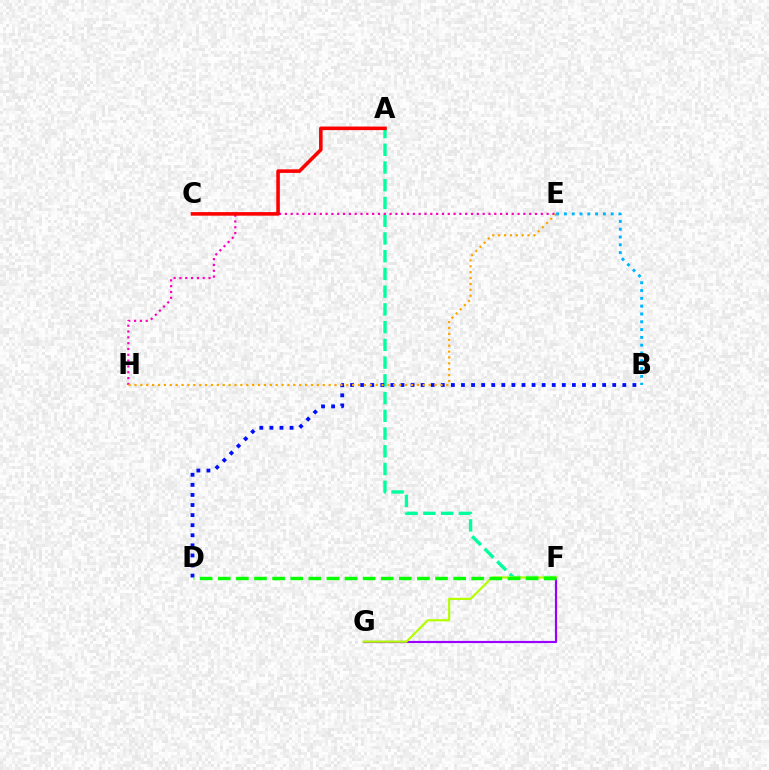{('A', 'F'): [{'color': '#00ff9d', 'line_style': 'dashed', 'thickness': 2.41}], ('F', 'G'): [{'color': '#9b00ff', 'line_style': 'solid', 'thickness': 1.57}, {'color': '#b3ff00', 'line_style': 'solid', 'thickness': 1.56}], ('B', 'D'): [{'color': '#0010ff', 'line_style': 'dotted', 'thickness': 2.74}], ('E', 'H'): [{'color': '#ff00bd', 'line_style': 'dotted', 'thickness': 1.58}, {'color': '#ffa500', 'line_style': 'dotted', 'thickness': 1.6}], ('D', 'F'): [{'color': '#08ff00', 'line_style': 'dashed', 'thickness': 2.46}], ('B', 'E'): [{'color': '#00b5ff', 'line_style': 'dotted', 'thickness': 2.12}], ('A', 'C'): [{'color': '#ff0000', 'line_style': 'solid', 'thickness': 2.57}]}